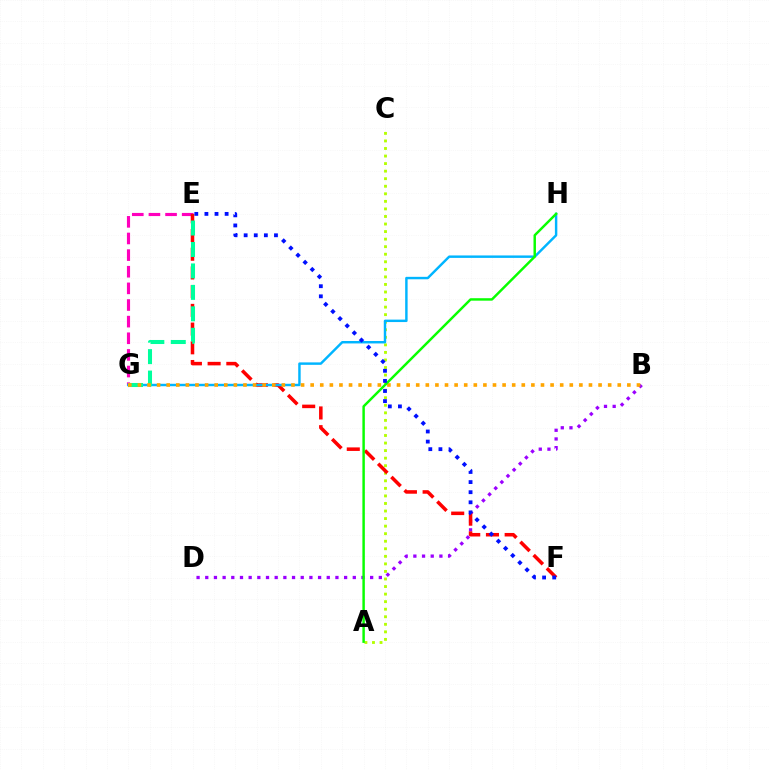{('A', 'C'): [{'color': '#b3ff00', 'line_style': 'dotted', 'thickness': 2.05}], ('B', 'D'): [{'color': '#9b00ff', 'line_style': 'dotted', 'thickness': 2.36}], ('E', 'G'): [{'color': '#ff00bd', 'line_style': 'dashed', 'thickness': 2.26}, {'color': '#00ff9d', 'line_style': 'dashed', 'thickness': 2.91}], ('E', 'F'): [{'color': '#ff0000', 'line_style': 'dashed', 'thickness': 2.54}, {'color': '#0010ff', 'line_style': 'dotted', 'thickness': 2.75}], ('G', 'H'): [{'color': '#00b5ff', 'line_style': 'solid', 'thickness': 1.76}], ('B', 'G'): [{'color': '#ffa500', 'line_style': 'dotted', 'thickness': 2.61}], ('A', 'H'): [{'color': '#08ff00', 'line_style': 'solid', 'thickness': 1.77}]}